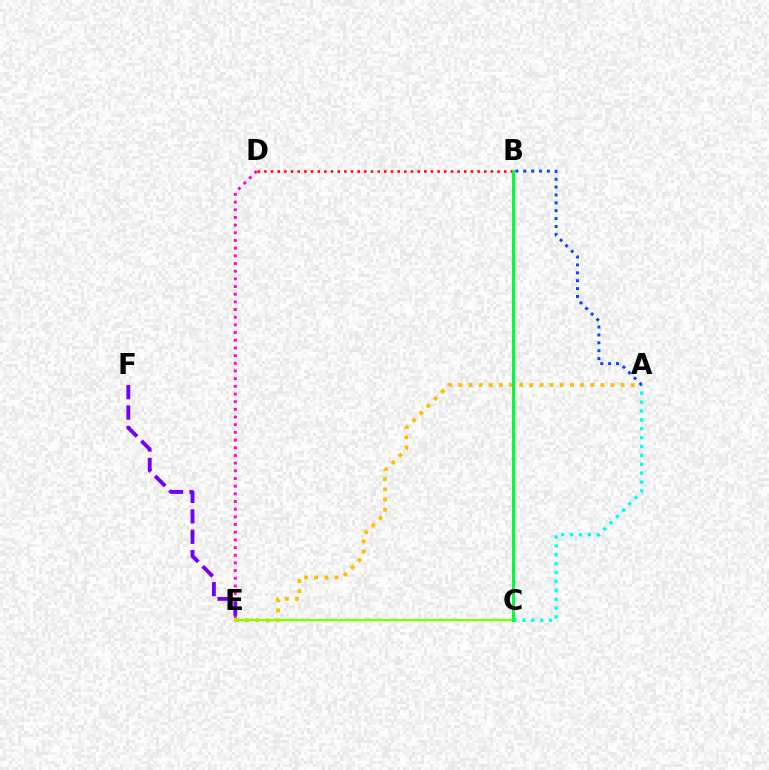{('A', 'E'): [{'color': '#ffbd00', 'line_style': 'dotted', 'thickness': 2.76}], ('C', 'E'): [{'color': '#84ff00', 'line_style': 'solid', 'thickness': 1.65}], ('A', 'C'): [{'color': '#00fff6', 'line_style': 'dotted', 'thickness': 2.41}], ('D', 'E'): [{'color': '#ff00cf', 'line_style': 'dotted', 'thickness': 2.09}], ('E', 'F'): [{'color': '#7200ff', 'line_style': 'dashed', 'thickness': 2.77}], ('B', 'D'): [{'color': '#ff0000', 'line_style': 'dotted', 'thickness': 1.81}], ('B', 'C'): [{'color': '#00ff39', 'line_style': 'solid', 'thickness': 2.22}], ('A', 'B'): [{'color': '#004bff', 'line_style': 'dotted', 'thickness': 2.14}]}